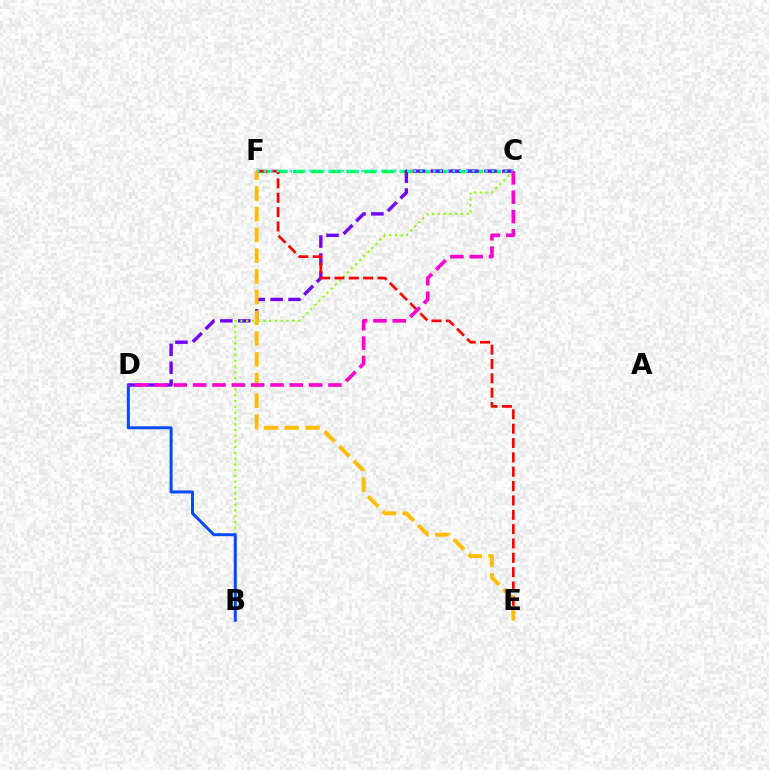{('C', 'F'): [{'color': '#00ff39', 'line_style': 'dashed', 'thickness': 2.41}, {'color': '#00fff6', 'line_style': 'dotted', 'thickness': 1.77}], ('C', 'D'): [{'color': '#7200ff', 'line_style': 'dashed', 'thickness': 2.43}, {'color': '#ff00cf', 'line_style': 'dashed', 'thickness': 2.63}], ('B', 'C'): [{'color': '#84ff00', 'line_style': 'dotted', 'thickness': 1.56}], ('E', 'F'): [{'color': '#ff0000', 'line_style': 'dashed', 'thickness': 1.95}, {'color': '#ffbd00', 'line_style': 'dashed', 'thickness': 2.82}], ('B', 'D'): [{'color': '#004bff', 'line_style': 'solid', 'thickness': 2.15}]}